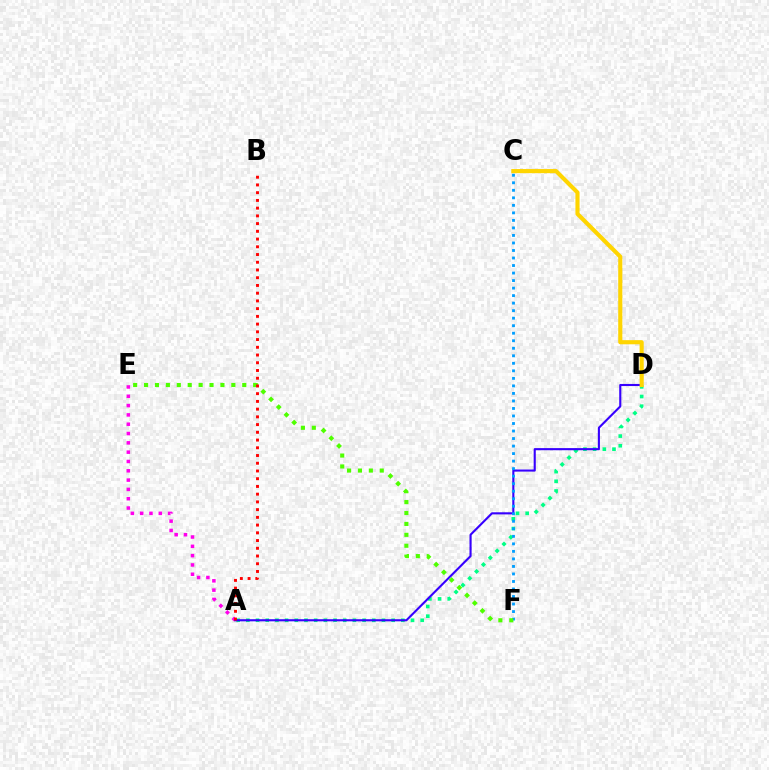{('A', 'E'): [{'color': '#ff00ed', 'line_style': 'dotted', 'thickness': 2.53}], ('A', 'D'): [{'color': '#00ff86', 'line_style': 'dotted', 'thickness': 2.63}, {'color': '#3700ff', 'line_style': 'solid', 'thickness': 1.52}], ('C', 'D'): [{'color': '#ffd500', 'line_style': 'solid', 'thickness': 2.97}], ('C', 'F'): [{'color': '#009eff', 'line_style': 'dotted', 'thickness': 2.04}], ('E', 'F'): [{'color': '#4fff00', 'line_style': 'dotted', 'thickness': 2.96}], ('A', 'B'): [{'color': '#ff0000', 'line_style': 'dotted', 'thickness': 2.1}]}